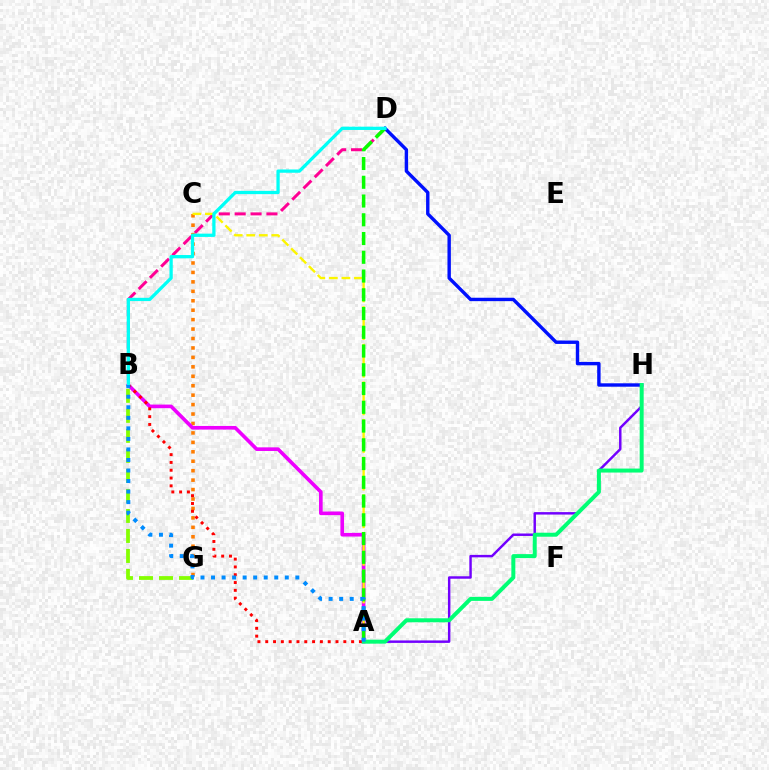{('C', 'G'): [{'color': '#ff7c00', 'line_style': 'dotted', 'thickness': 2.57}], ('A', 'B'): [{'color': '#ee00ff', 'line_style': 'solid', 'thickness': 2.62}, {'color': '#ff0000', 'line_style': 'dotted', 'thickness': 2.12}, {'color': '#008cff', 'line_style': 'dotted', 'thickness': 2.86}], ('A', 'H'): [{'color': '#7200ff', 'line_style': 'solid', 'thickness': 1.77}, {'color': '#00ff74', 'line_style': 'solid', 'thickness': 2.87}], ('B', 'D'): [{'color': '#ff0094', 'line_style': 'dashed', 'thickness': 2.16}, {'color': '#00fff6', 'line_style': 'solid', 'thickness': 2.36}], ('D', 'H'): [{'color': '#0010ff', 'line_style': 'solid', 'thickness': 2.45}], ('A', 'C'): [{'color': '#fcf500', 'line_style': 'dashed', 'thickness': 1.7}], ('A', 'D'): [{'color': '#08ff00', 'line_style': 'dashed', 'thickness': 2.55}], ('B', 'G'): [{'color': '#84ff00', 'line_style': 'dashed', 'thickness': 2.72}]}